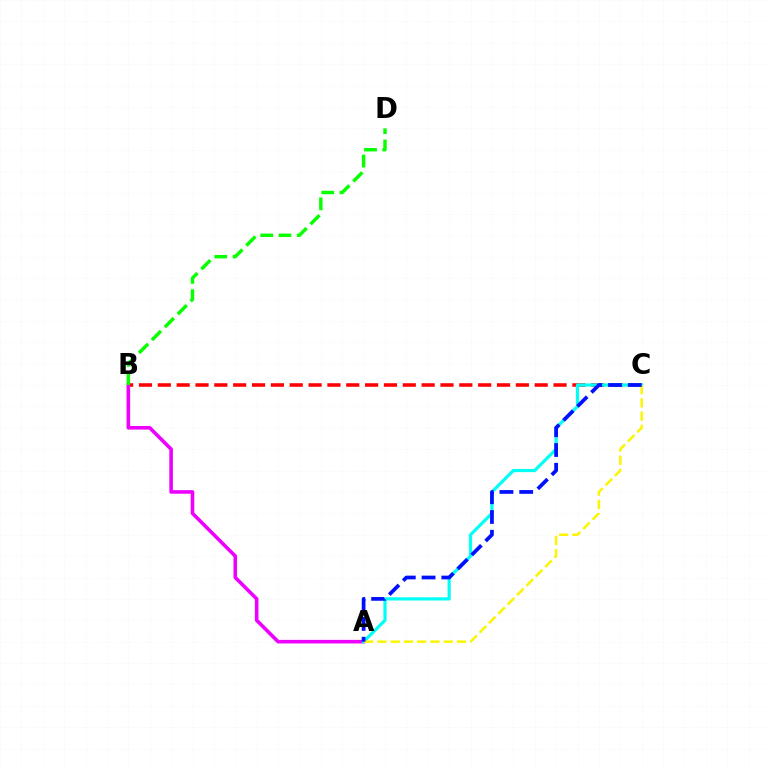{('B', 'C'): [{'color': '#ff0000', 'line_style': 'dashed', 'thickness': 2.56}], ('A', 'B'): [{'color': '#ee00ff', 'line_style': 'solid', 'thickness': 2.59}], ('A', 'C'): [{'color': '#00fff6', 'line_style': 'solid', 'thickness': 2.3}, {'color': '#fcf500', 'line_style': 'dashed', 'thickness': 1.8}, {'color': '#0010ff', 'line_style': 'dashed', 'thickness': 2.69}], ('B', 'D'): [{'color': '#08ff00', 'line_style': 'dashed', 'thickness': 2.48}]}